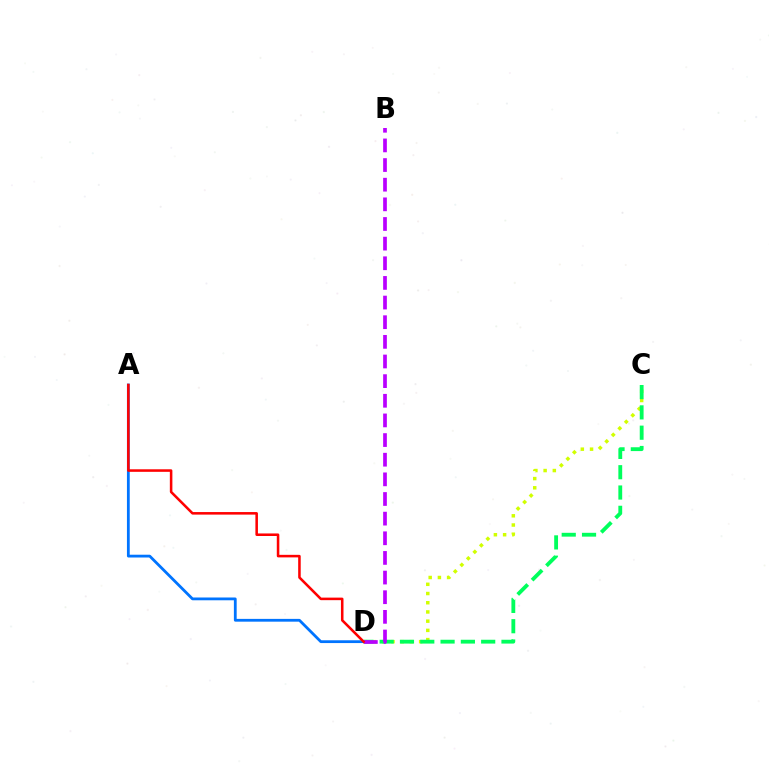{('C', 'D'): [{'color': '#d1ff00', 'line_style': 'dotted', 'thickness': 2.5}, {'color': '#00ff5c', 'line_style': 'dashed', 'thickness': 2.76}], ('A', 'D'): [{'color': '#0074ff', 'line_style': 'solid', 'thickness': 2.01}, {'color': '#ff0000', 'line_style': 'solid', 'thickness': 1.83}], ('B', 'D'): [{'color': '#b900ff', 'line_style': 'dashed', 'thickness': 2.67}]}